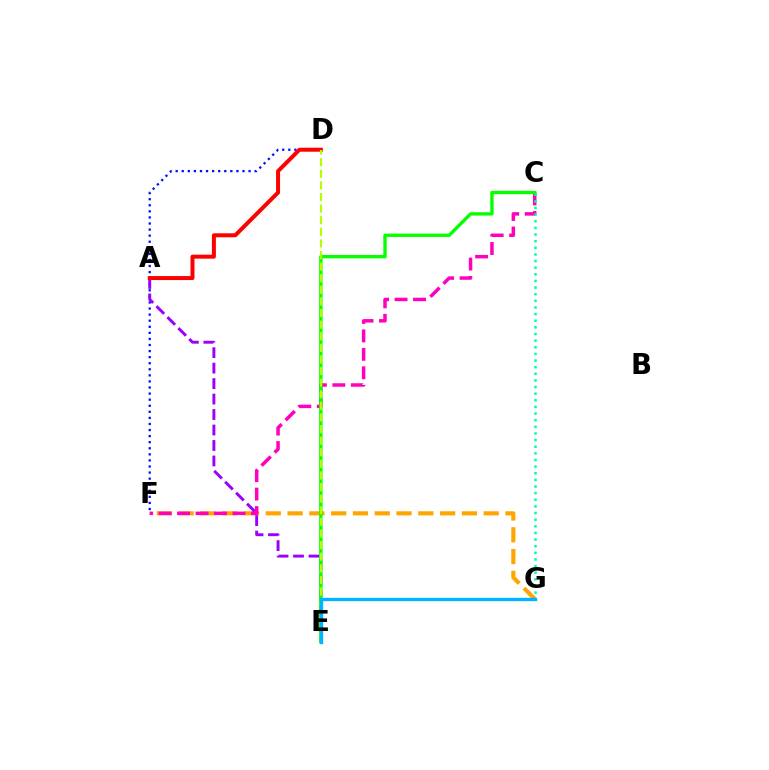{('F', 'G'): [{'color': '#ffa500', 'line_style': 'dashed', 'thickness': 2.96}], ('D', 'F'): [{'color': '#0010ff', 'line_style': 'dotted', 'thickness': 1.65}], ('C', 'F'): [{'color': '#ff00bd', 'line_style': 'dashed', 'thickness': 2.51}], ('C', 'G'): [{'color': '#00ff9d', 'line_style': 'dotted', 'thickness': 1.8}], ('A', 'E'): [{'color': '#9b00ff', 'line_style': 'dashed', 'thickness': 2.1}], ('A', 'D'): [{'color': '#ff0000', 'line_style': 'solid', 'thickness': 2.88}], ('C', 'E'): [{'color': '#08ff00', 'line_style': 'solid', 'thickness': 2.43}], ('D', 'E'): [{'color': '#b3ff00', 'line_style': 'dashed', 'thickness': 1.58}], ('E', 'G'): [{'color': '#00b5ff', 'line_style': 'solid', 'thickness': 2.41}]}